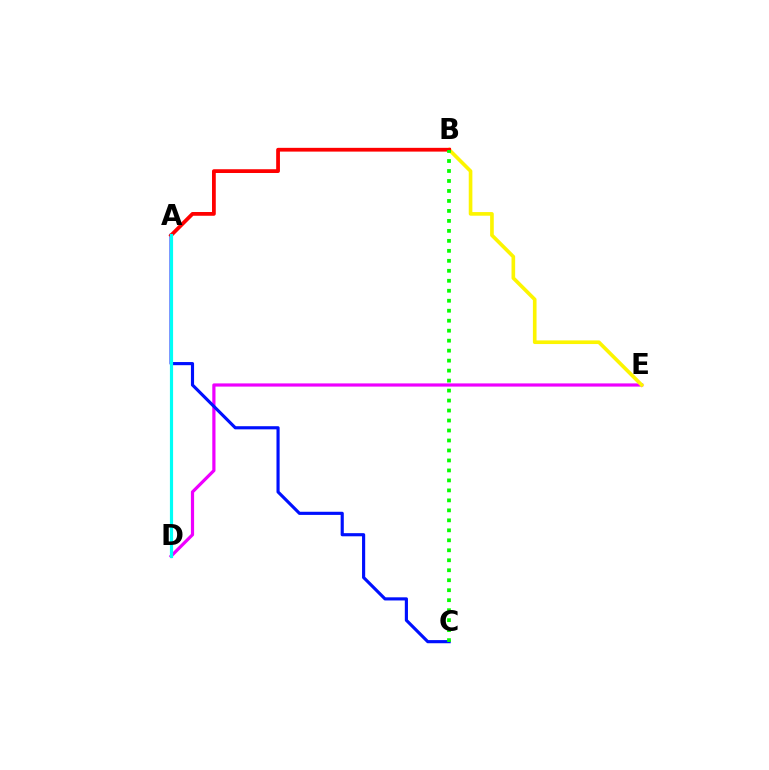{('D', 'E'): [{'color': '#ee00ff', 'line_style': 'solid', 'thickness': 2.3}], ('A', 'C'): [{'color': '#0010ff', 'line_style': 'solid', 'thickness': 2.26}], ('B', 'E'): [{'color': '#fcf500', 'line_style': 'solid', 'thickness': 2.62}], ('A', 'B'): [{'color': '#ff0000', 'line_style': 'solid', 'thickness': 2.71}], ('A', 'D'): [{'color': '#00fff6', 'line_style': 'solid', 'thickness': 2.28}], ('B', 'C'): [{'color': '#08ff00', 'line_style': 'dotted', 'thickness': 2.71}]}